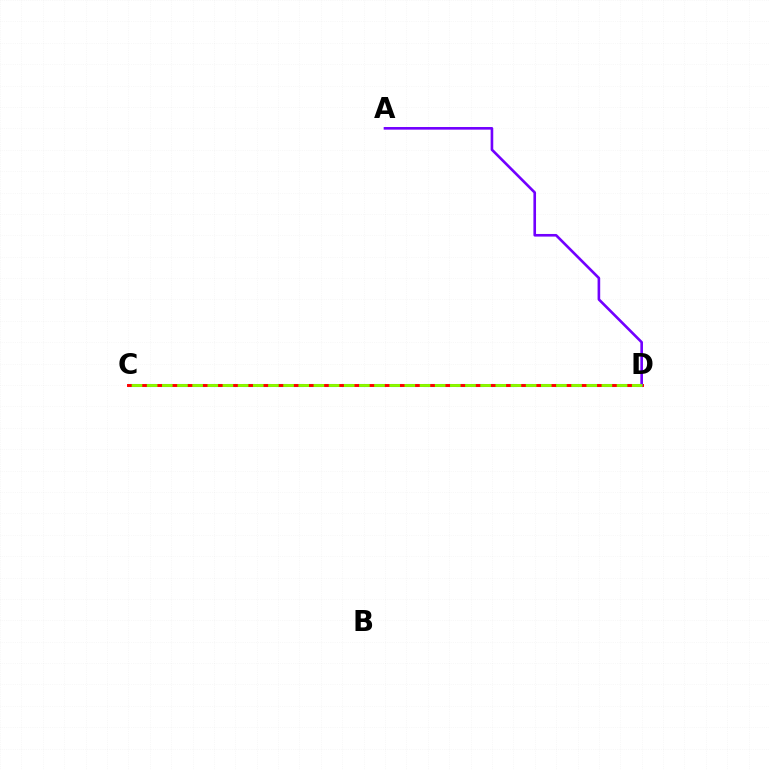{('C', 'D'): [{'color': '#00fff6', 'line_style': 'dashed', 'thickness': 2.23}, {'color': '#ff0000', 'line_style': 'solid', 'thickness': 2.11}, {'color': '#84ff00', 'line_style': 'dashed', 'thickness': 2.06}], ('A', 'D'): [{'color': '#7200ff', 'line_style': 'solid', 'thickness': 1.89}]}